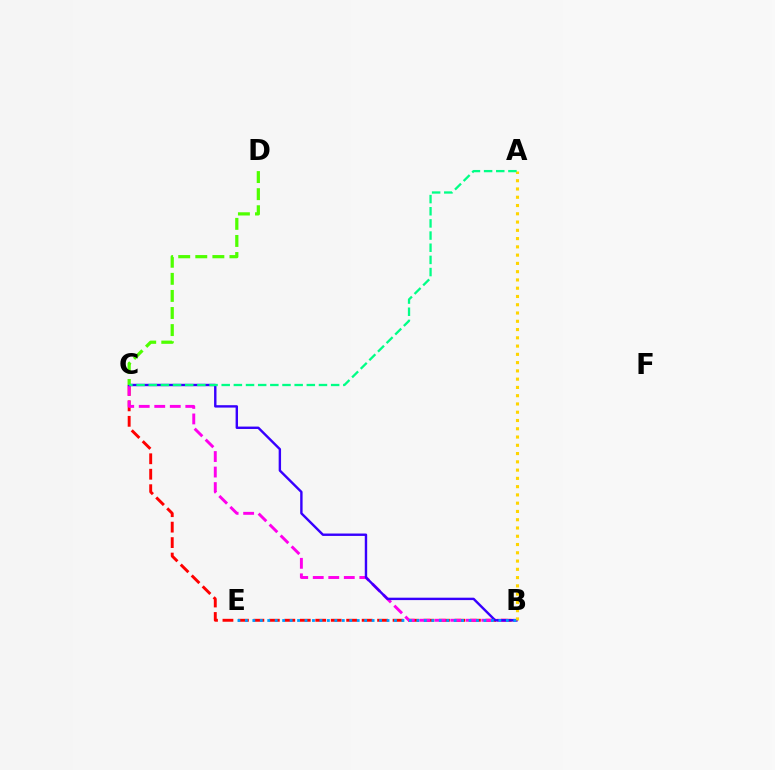{('B', 'C'): [{'color': '#ff0000', 'line_style': 'dashed', 'thickness': 2.1}, {'color': '#ff00ed', 'line_style': 'dashed', 'thickness': 2.11}, {'color': '#3700ff', 'line_style': 'solid', 'thickness': 1.73}], ('A', 'B'): [{'color': '#ffd500', 'line_style': 'dotted', 'thickness': 2.25}], ('C', 'D'): [{'color': '#4fff00', 'line_style': 'dashed', 'thickness': 2.32}], ('A', 'C'): [{'color': '#00ff86', 'line_style': 'dashed', 'thickness': 1.65}], ('B', 'E'): [{'color': '#009eff', 'line_style': 'dotted', 'thickness': 2.03}]}